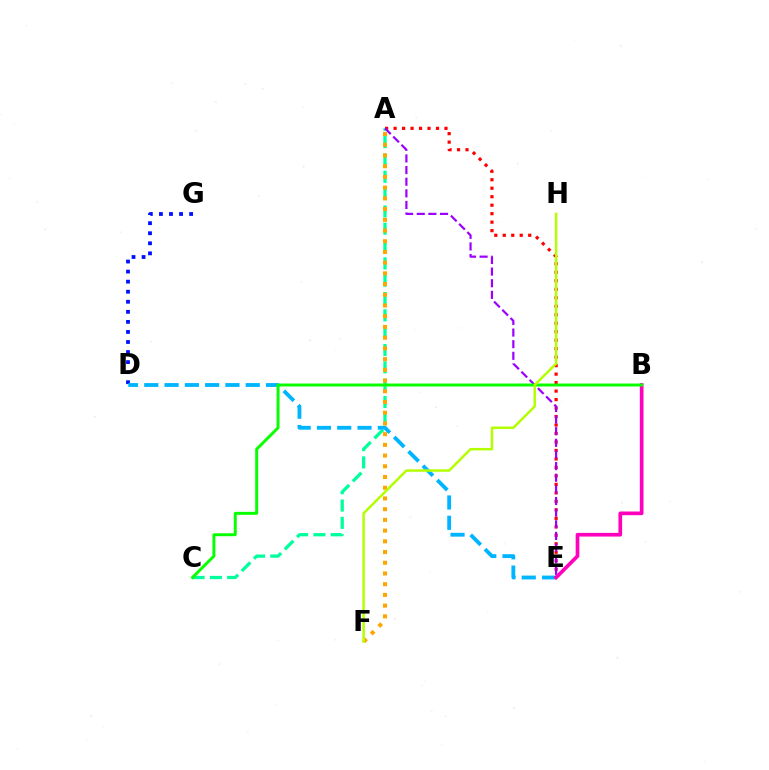{('A', 'C'): [{'color': '#00ff9d', 'line_style': 'dashed', 'thickness': 2.35}], ('D', 'G'): [{'color': '#0010ff', 'line_style': 'dotted', 'thickness': 2.73}], ('D', 'E'): [{'color': '#00b5ff', 'line_style': 'dashed', 'thickness': 2.76}], ('A', 'E'): [{'color': '#ff0000', 'line_style': 'dotted', 'thickness': 2.3}, {'color': '#9b00ff', 'line_style': 'dashed', 'thickness': 1.58}], ('A', 'F'): [{'color': '#ffa500', 'line_style': 'dotted', 'thickness': 2.91}], ('B', 'E'): [{'color': '#ff00bd', 'line_style': 'solid', 'thickness': 2.65}], ('B', 'C'): [{'color': '#08ff00', 'line_style': 'solid', 'thickness': 2.12}], ('F', 'H'): [{'color': '#b3ff00', 'line_style': 'solid', 'thickness': 1.79}]}